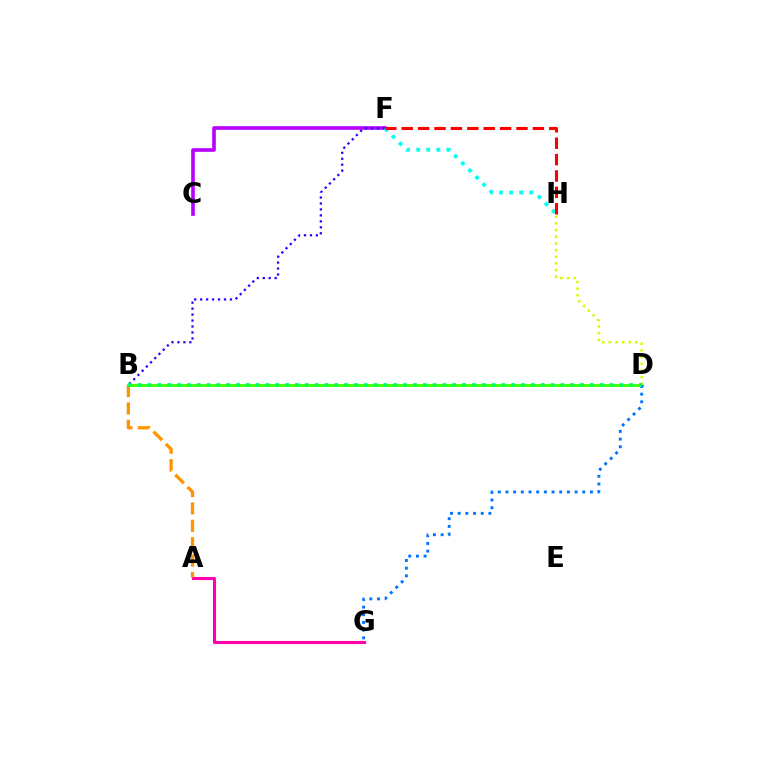{('B', 'D'): [{'color': '#3dff00', 'line_style': 'solid', 'thickness': 2.04}, {'color': '#00ff5c', 'line_style': 'dotted', 'thickness': 2.67}], ('C', 'F'): [{'color': '#b900ff', 'line_style': 'solid', 'thickness': 2.61}], ('D', 'G'): [{'color': '#0074ff', 'line_style': 'dotted', 'thickness': 2.09}], ('A', 'G'): [{'color': '#ff00ac', 'line_style': 'solid', 'thickness': 2.23}], ('B', 'F'): [{'color': '#2500ff', 'line_style': 'dotted', 'thickness': 1.62}], ('F', 'H'): [{'color': '#00fff6', 'line_style': 'dotted', 'thickness': 2.73}, {'color': '#ff0000', 'line_style': 'dashed', 'thickness': 2.23}], ('A', 'B'): [{'color': '#ff9400', 'line_style': 'dashed', 'thickness': 2.36}], ('D', 'H'): [{'color': '#d1ff00', 'line_style': 'dotted', 'thickness': 1.81}]}